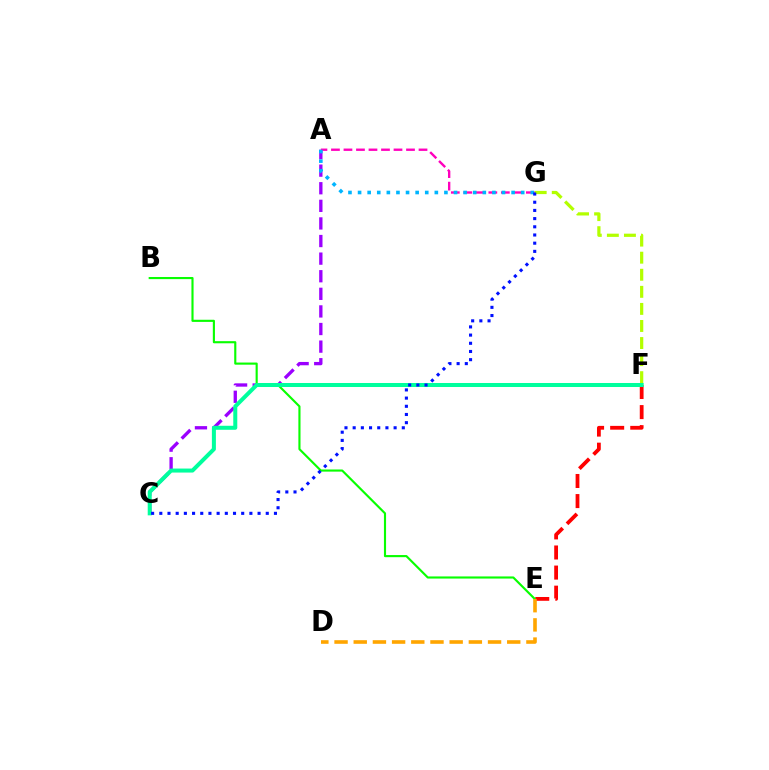{('A', 'C'): [{'color': '#9b00ff', 'line_style': 'dashed', 'thickness': 2.39}], ('A', 'G'): [{'color': '#ff00bd', 'line_style': 'dashed', 'thickness': 1.7}, {'color': '#00b5ff', 'line_style': 'dotted', 'thickness': 2.61}], ('F', 'G'): [{'color': '#b3ff00', 'line_style': 'dashed', 'thickness': 2.32}], ('E', 'F'): [{'color': '#ff0000', 'line_style': 'dashed', 'thickness': 2.73}], ('B', 'E'): [{'color': '#08ff00', 'line_style': 'solid', 'thickness': 1.54}], ('D', 'E'): [{'color': '#ffa500', 'line_style': 'dashed', 'thickness': 2.61}], ('C', 'F'): [{'color': '#00ff9d', 'line_style': 'solid', 'thickness': 2.89}], ('C', 'G'): [{'color': '#0010ff', 'line_style': 'dotted', 'thickness': 2.22}]}